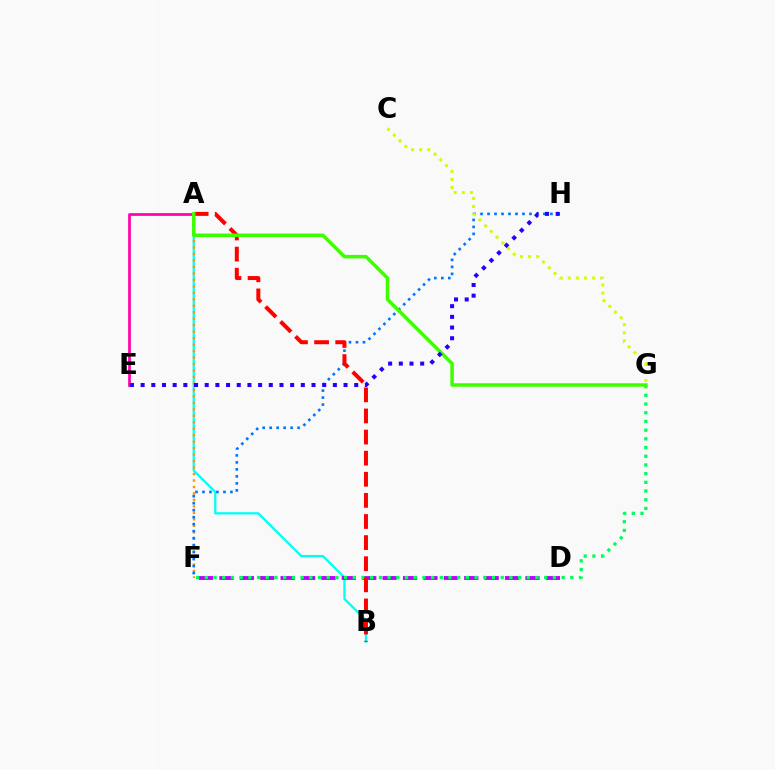{('A', 'E'): [{'color': '#ff00ac', 'line_style': 'solid', 'thickness': 1.96}], ('A', 'B'): [{'color': '#00fff6', 'line_style': 'solid', 'thickness': 1.65}, {'color': '#ff0000', 'line_style': 'dashed', 'thickness': 2.87}], ('D', 'F'): [{'color': '#b900ff', 'line_style': 'dashed', 'thickness': 2.77}], ('F', 'G'): [{'color': '#00ff5c', 'line_style': 'dotted', 'thickness': 2.36}], ('A', 'F'): [{'color': '#ff9400', 'line_style': 'dotted', 'thickness': 1.76}], ('F', 'H'): [{'color': '#0074ff', 'line_style': 'dotted', 'thickness': 1.9}], ('C', 'G'): [{'color': '#d1ff00', 'line_style': 'dotted', 'thickness': 2.2}], ('A', 'G'): [{'color': '#3dff00', 'line_style': 'solid', 'thickness': 2.52}], ('E', 'H'): [{'color': '#2500ff', 'line_style': 'dotted', 'thickness': 2.9}]}